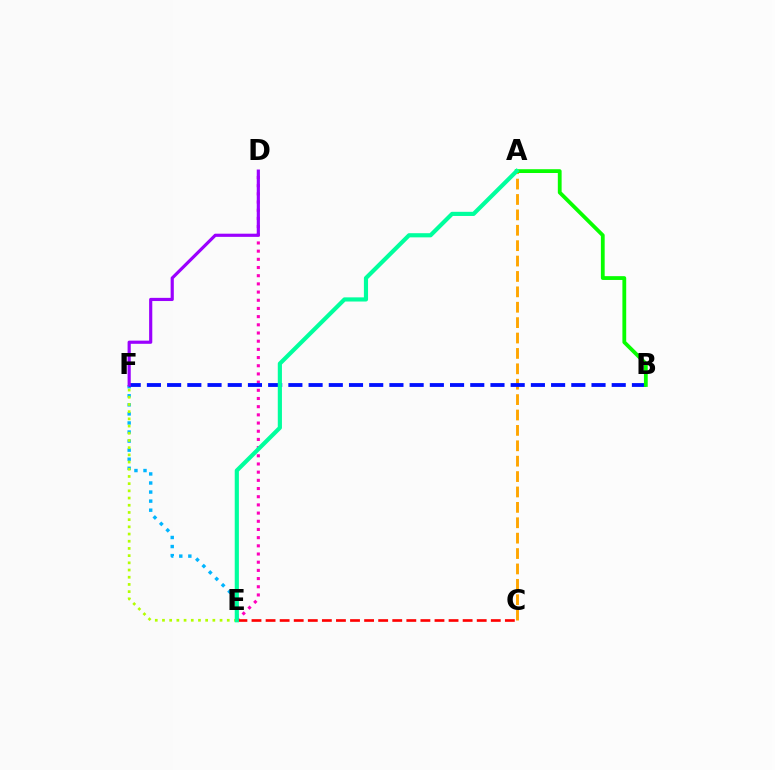{('A', 'C'): [{'color': '#ffa500', 'line_style': 'dashed', 'thickness': 2.09}], ('D', 'E'): [{'color': '#ff00bd', 'line_style': 'dotted', 'thickness': 2.22}], ('E', 'F'): [{'color': '#00b5ff', 'line_style': 'dotted', 'thickness': 2.46}, {'color': '#b3ff00', 'line_style': 'dotted', 'thickness': 1.96}], ('C', 'E'): [{'color': '#ff0000', 'line_style': 'dashed', 'thickness': 1.91}], ('B', 'F'): [{'color': '#0010ff', 'line_style': 'dashed', 'thickness': 2.75}], ('A', 'B'): [{'color': '#08ff00', 'line_style': 'solid', 'thickness': 2.73}], ('D', 'F'): [{'color': '#9b00ff', 'line_style': 'solid', 'thickness': 2.28}], ('A', 'E'): [{'color': '#00ff9d', 'line_style': 'solid', 'thickness': 2.99}]}